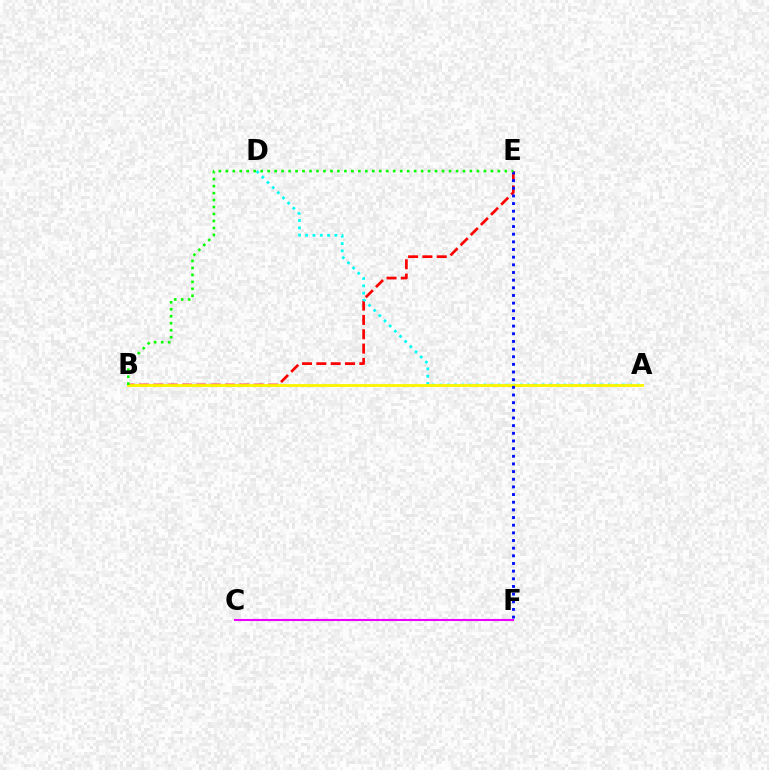{('B', 'E'): [{'color': '#ff0000', 'line_style': 'dashed', 'thickness': 1.95}, {'color': '#08ff00', 'line_style': 'dotted', 'thickness': 1.9}], ('A', 'D'): [{'color': '#00fff6', 'line_style': 'dotted', 'thickness': 1.99}], ('A', 'B'): [{'color': '#fcf500', 'line_style': 'solid', 'thickness': 2.04}], ('C', 'F'): [{'color': '#ee00ff', 'line_style': 'solid', 'thickness': 1.51}], ('E', 'F'): [{'color': '#0010ff', 'line_style': 'dotted', 'thickness': 2.08}]}